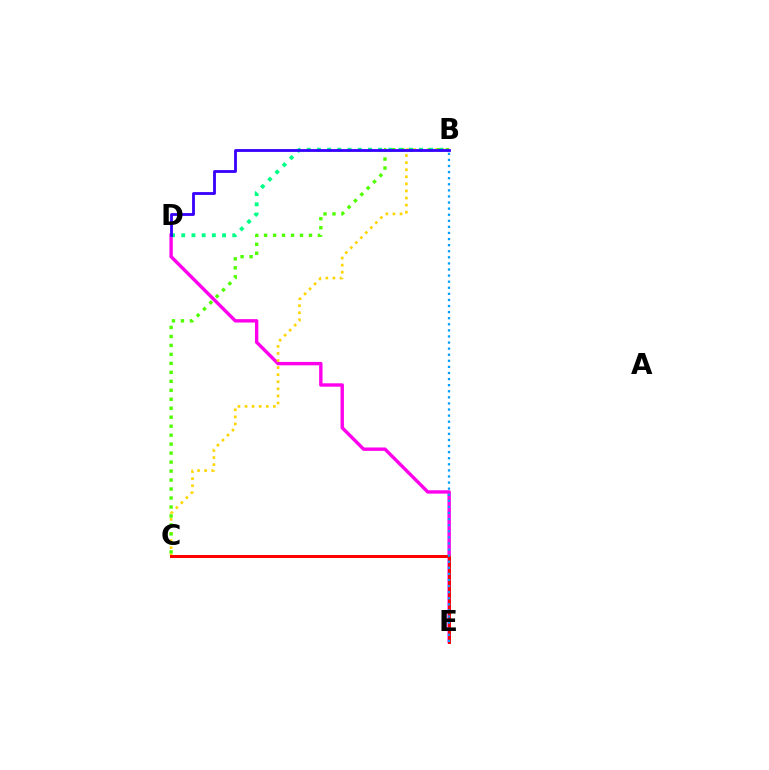{('D', 'E'): [{'color': '#ff00ed', 'line_style': 'solid', 'thickness': 2.44}], ('B', 'C'): [{'color': '#ffd500', 'line_style': 'dotted', 'thickness': 1.92}, {'color': '#4fff00', 'line_style': 'dotted', 'thickness': 2.44}], ('B', 'D'): [{'color': '#00ff86', 'line_style': 'dotted', 'thickness': 2.77}, {'color': '#3700ff', 'line_style': 'solid', 'thickness': 2.02}], ('C', 'E'): [{'color': '#ff0000', 'line_style': 'solid', 'thickness': 2.15}], ('B', 'E'): [{'color': '#009eff', 'line_style': 'dotted', 'thickness': 1.65}]}